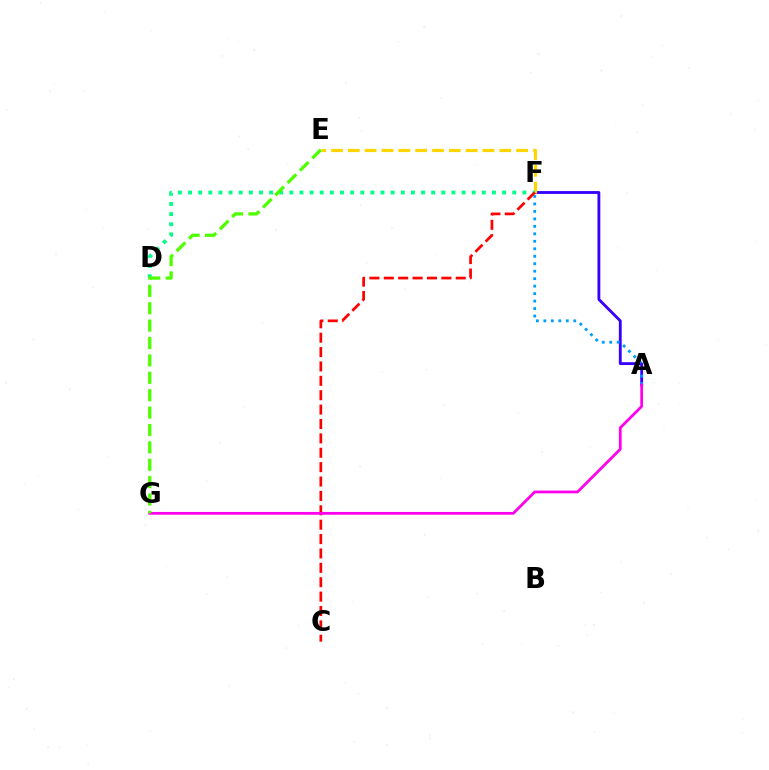{('A', 'F'): [{'color': '#3700ff', 'line_style': 'solid', 'thickness': 2.05}, {'color': '#009eff', 'line_style': 'dotted', 'thickness': 2.03}], ('E', 'F'): [{'color': '#ffd500', 'line_style': 'dashed', 'thickness': 2.29}], ('D', 'F'): [{'color': '#00ff86', 'line_style': 'dotted', 'thickness': 2.75}], ('C', 'F'): [{'color': '#ff0000', 'line_style': 'dashed', 'thickness': 1.95}], ('A', 'G'): [{'color': '#ff00ed', 'line_style': 'solid', 'thickness': 1.99}], ('E', 'G'): [{'color': '#4fff00', 'line_style': 'dashed', 'thickness': 2.36}]}